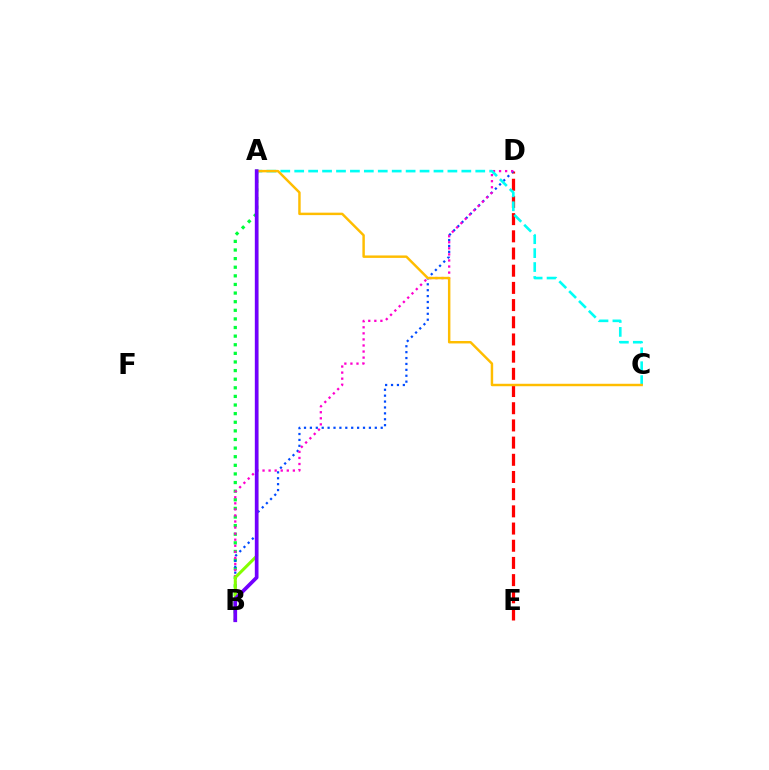{('A', 'B'): [{'color': '#00ff39', 'line_style': 'dotted', 'thickness': 2.34}, {'color': '#84ff00', 'line_style': 'solid', 'thickness': 2.17}, {'color': '#7200ff', 'line_style': 'solid', 'thickness': 2.66}], ('D', 'E'): [{'color': '#ff0000', 'line_style': 'dashed', 'thickness': 2.34}], ('B', 'D'): [{'color': '#004bff', 'line_style': 'dotted', 'thickness': 1.6}, {'color': '#ff00cf', 'line_style': 'dotted', 'thickness': 1.65}], ('A', 'C'): [{'color': '#00fff6', 'line_style': 'dashed', 'thickness': 1.89}, {'color': '#ffbd00', 'line_style': 'solid', 'thickness': 1.77}]}